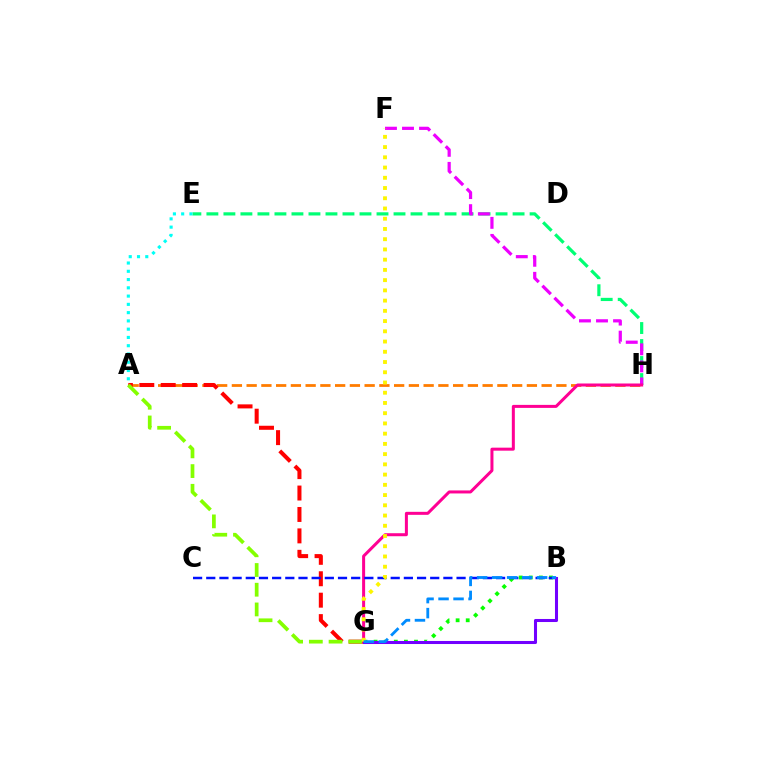{('A', 'H'): [{'color': '#ff7c00', 'line_style': 'dashed', 'thickness': 2.0}], ('E', 'H'): [{'color': '#00ff74', 'line_style': 'dashed', 'thickness': 2.31}], ('B', 'G'): [{'color': '#08ff00', 'line_style': 'dotted', 'thickness': 2.74}, {'color': '#7200ff', 'line_style': 'solid', 'thickness': 2.19}, {'color': '#008cff', 'line_style': 'dashed', 'thickness': 2.04}], ('F', 'H'): [{'color': '#ee00ff', 'line_style': 'dashed', 'thickness': 2.32}], ('A', 'G'): [{'color': '#ff0000', 'line_style': 'dashed', 'thickness': 2.91}, {'color': '#84ff00', 'line_style': 'dashed', 'thickness': 2.68}], ('A', 'E'): [{'color': '#00fff6', 'line_style': 'dotted', 'thickness': 2.25}], ('G', 'H'): [{'color': '#ff0094', 'line_style': 'solid', 'thickness': 2.17}], ('B', 'C'): [{'color': '#0010ff', 'line_style': 'dashed', 'thickness': 1.79}], ('F', 'G'): [{'color': '#fcf500', 'line_style': 'dotted', 'thickness': 2.78}]}